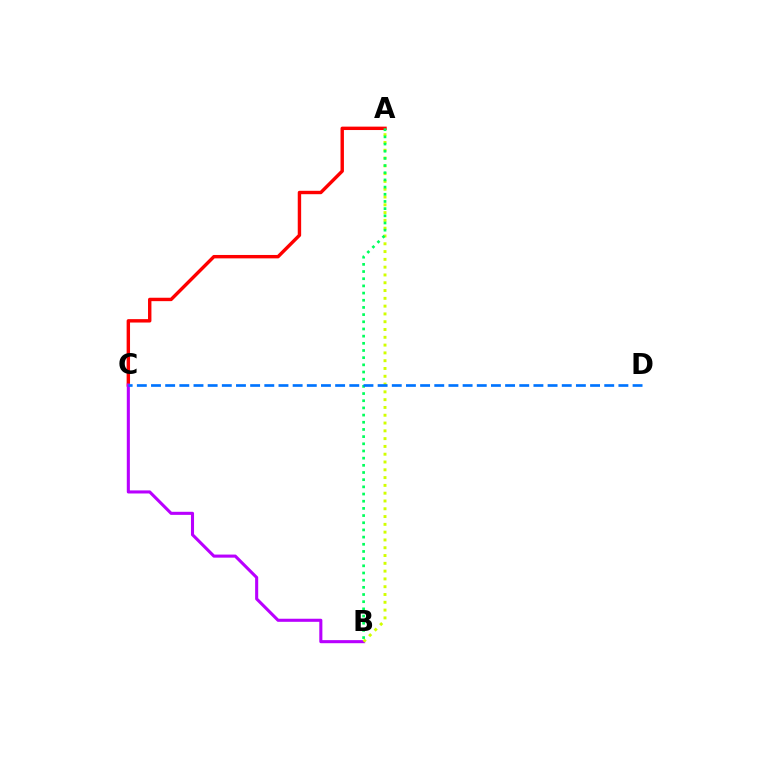{('A', 'C'): [{'color': '#ff0000', 'line_style': 'solid', 'thickness': 2.45}], ('B', 'C'): [{'color': '#b900ff', 'line_style': 'solid', 'thickness': 2.22}], ('A', 'B'): [{'color': '#d1ff00', 'line_style': 'dotted', 'thickness': 2.12}, {'color': '#00ff5c', 'line_style': 'dotted', 'thickness': 1.95}], ('C', 'D'): [{'color': '#0074ff', 'line_style': 'dashed', 'thickness': 1.92}]}